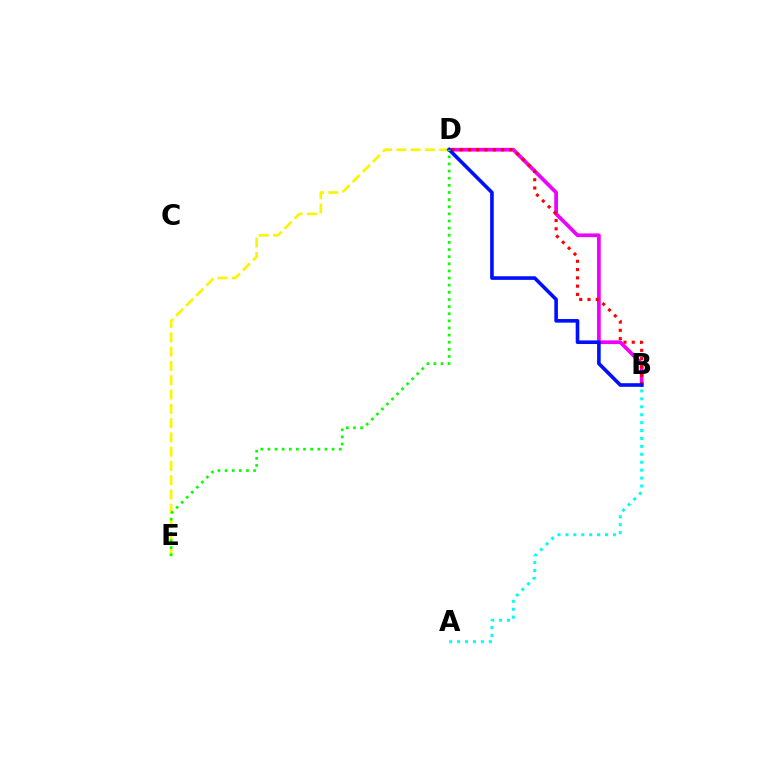{('B', 'D'): [{'color': '#ee00ff', 'line_style': 'solid', 'thickness': 2.68}, {'color': '#ff0000', 'line_style': 'dotted', 'thickness': 2.25}, {'color': '#0010ff', 'line_style': 'solid', 'thickness': 2.6}], ('A', 'B'): [{'color': '#00fff6', 'line_style': 'dotted', 'thickness': 2.15}], ('D', 'E'): [{'color': '#fcf500', 'line_style': 'dashed', 'thickness': 1.94}, {'color': '#08ff00', 'line_style': 'dotted', 'thickness': 1.94}]}